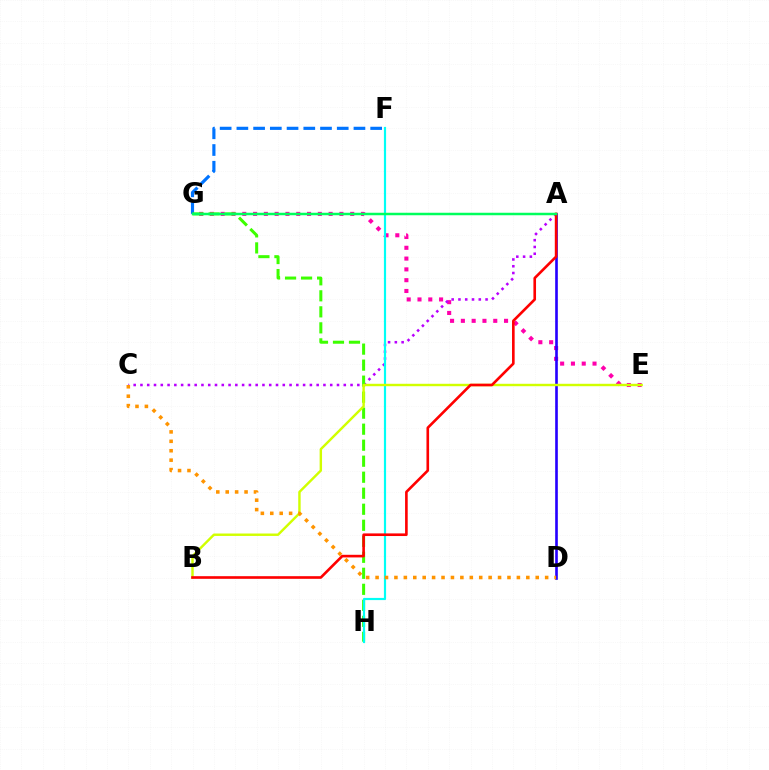{('E', 'G'): [{'color': '#ff00ac', 'line_style': 'dotted', 'thickness': 2.93}], ('F', 'G'): [{'color': '#0074ff', 'line_style': 'dashed', 'thickness': 2.27}], ('A', 'C'): [{'color': '#b900ff', 'line_style': 'dotted', 'thickness': 1.84}], ('G', 'H'): [{'color': '#3dff00', 'line_style': 'dashed', 'thickness': 2.18}], ('A', 'D'): [{'color': '#2500ff', 'line_style': 'solid', 'thickness': 1.9}], ('F', 'H'): [{'color': '#00fff6', 'line_style': 'solid', 'thickness': 1.57}], ('B', 'E'): [{'color': '#d1ff00', 'line_style': 'solid', 'thickness': 1.75}], ('C', 'D'): [{'color': '#ff9400', 'line_style': 'dotted', 'thickness': 2.56}], ('A', 'B'): [{'color': '#ff0000', 'line_style': 'solid', 'thickness': 1.89}], ('A', 'G'): [{'color': '#00ff5c', 'line_style': 'solid', 'thickness': 1.8}]}